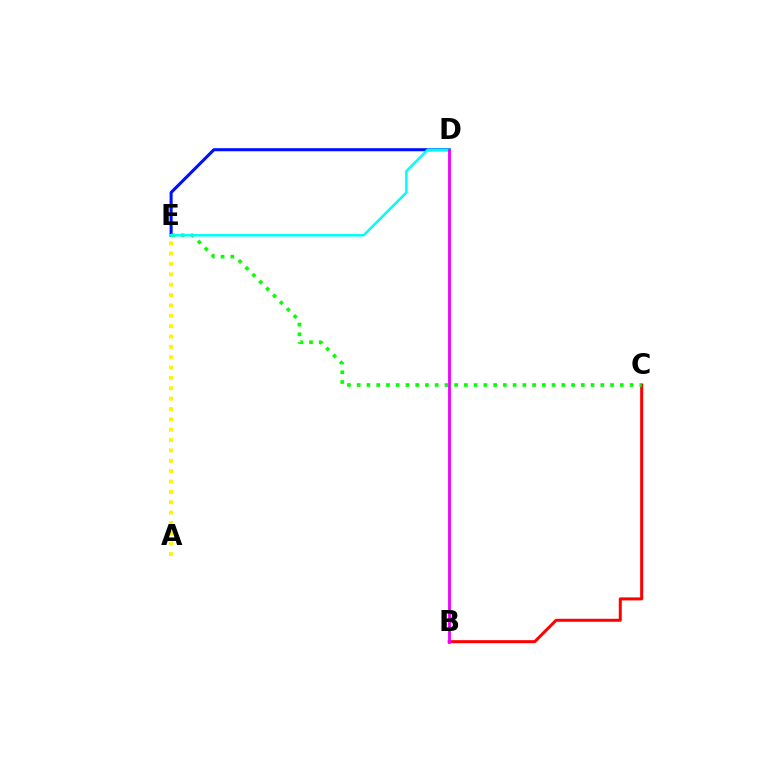{('D', 'E'): [{'color': '#0010ff', 'line_style': 'solid', 'thickness': 2.21}, {'color': '#00fff6', 'line_style': 'solid', 'thickness': 1.79}], ('A', 'E'): [{'color': '#fcf500', 'line_style': 'dotted', 'thickness': 2.81}], ('B', 'C'): [{'color': '#ff0000', 'line_style': 'solid', 'thickness': 2.17}], ('C', 'E'): [{'color': '#08ff00', 'line_style': 'dotted', 'thickness': 2.65}], ('B', 'D'): [{'color': '#ee00ff', 'line_style': 'solid', 'thickness': 2.03}]}